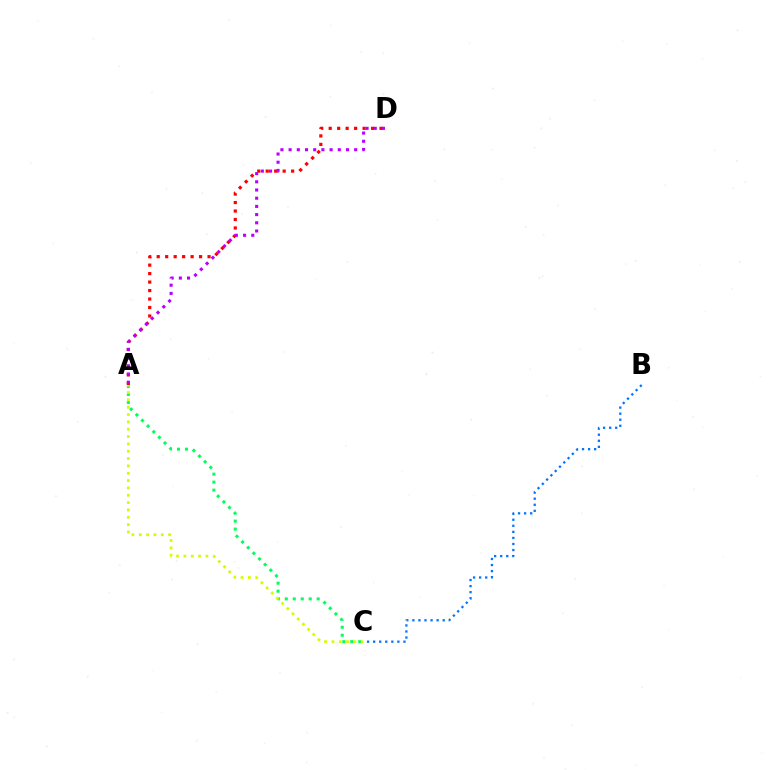{('A', 'D'): [{'color': '#ff0000', 'line_style': 'dotted', 'thickness': 2.3}, {'color': '#b900ff', 'line_style': 'dotted', 'thickness': 2.23}], ('A', 'C'): [{'color': '#00ff5c', 'line_style': 'dotted', 'thickness': 2.17}, {'color': '#d1ff00', 'line_style': 'dotted', 'thickness': 1.99}], ('B', 'C'): [{'color': '#0074ff', 'line_style': 'dotted', 'thickness': 1.65}]}